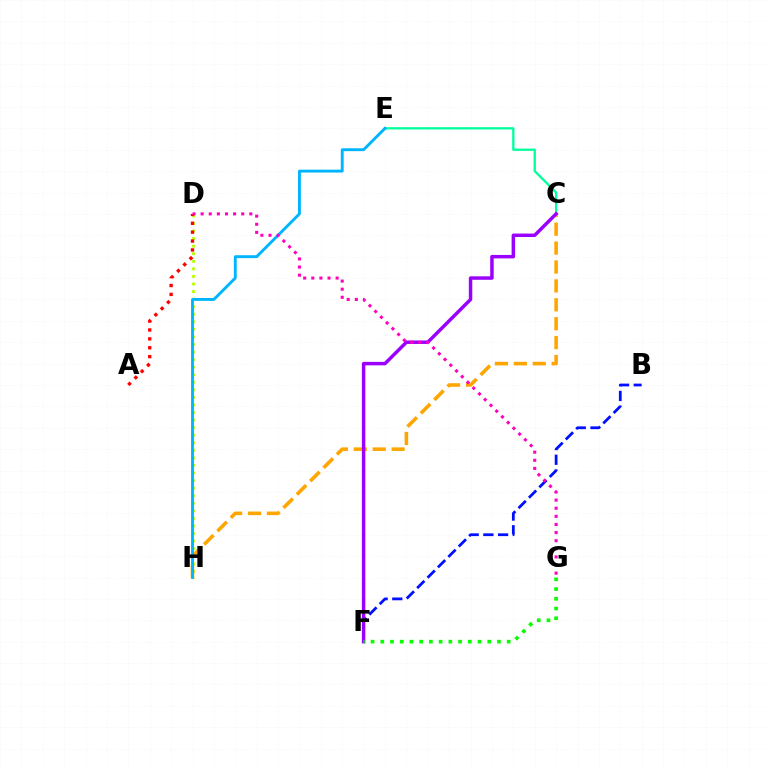{('D', 'H'): [{'color': '#b3ff00', 'line_style': 'dotted', 'thickness': 2.05}], ('C', 'E'): [{'color': '#00ff9d', 'line_style': 'solid', 'thickness': 1.67}], ('B', 'F'): [{'color': '#0010ff', 'line_style': 'dashed', 'thickness': 2.0}], ('C', 'H'): [{'color': '#ffa500', 'line_style': 'dashed', 'thickness': 2.57}], ('A', 'D'): [{'color': '#ff0000', 'line_style': 'dotted', 'thickness': 2.41}], ('C', 'F'): [{'color': '#9b00ff', 'line_style': 'solid', 'thickness': 2.49}], ('E', 'H'): [{'color': '#00b5ff', 'line_style': 'solid', 'thickness': 2.07}], ('F', 'G'): [{'color': '#08ff00', 'line_style': 'dotted', 'thickness': 2.64}], ('D', 'G'): [{'color': '#ff00bd', 'line_style': 'dotted', 'thickness': 2.2}]}